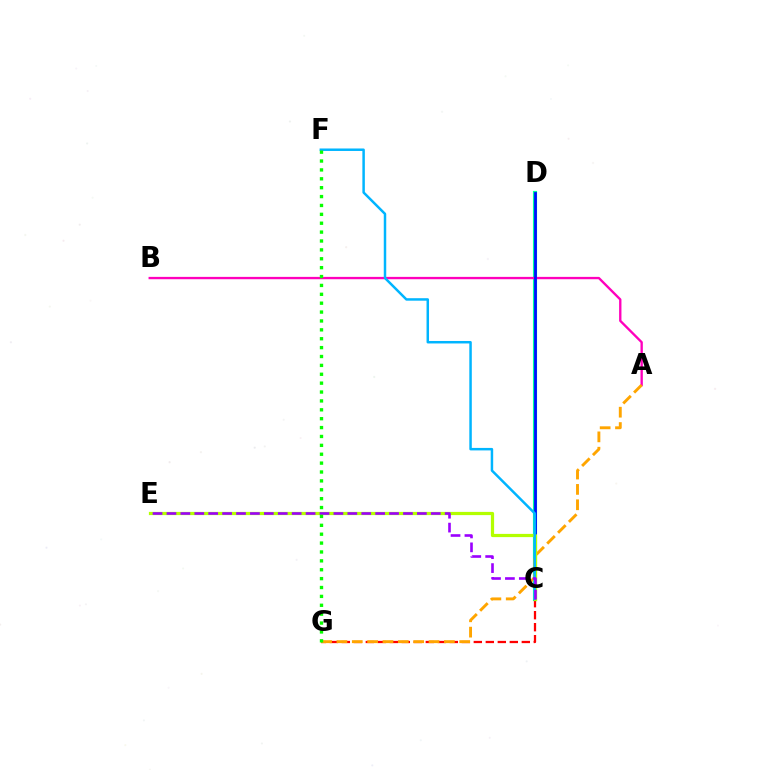{('C', 'D'): [{'color': '#00ff9d', 'line_style': 'solid', 'thickness': 2.97}, {'color': '#0010ff', 'line_style': 'solid', 'thickness': 2.01}], ('A', 'B'): [{'color': '#ff00bd', 'line_style': 'solid', 'thickness': 1.69}], ('C', 'G'): [{'color': '#ff0000', 'line_style': 'dashed', 'thickness': 1.63}], ('A', 'G'): [{'color': '#ffa500', 'line_style': 'dashed', 'thickness': 2.09}], ('C', 'E'): [{'color': '#b3ff00', 'line_style': 'solid', 'thickness': 2.32}, {'color': '#9b00ff', 'line_style': 'dashed', 'thickness': 1.89}], ('C', 'F'): [{'color': '#00b5ff', 'line_style': 'solid', 'thickness': 1.79}], ('F', 'G'): [{'color': '#08ff00', 'line_style': 'dotted', 'thickness': 2.41}]}